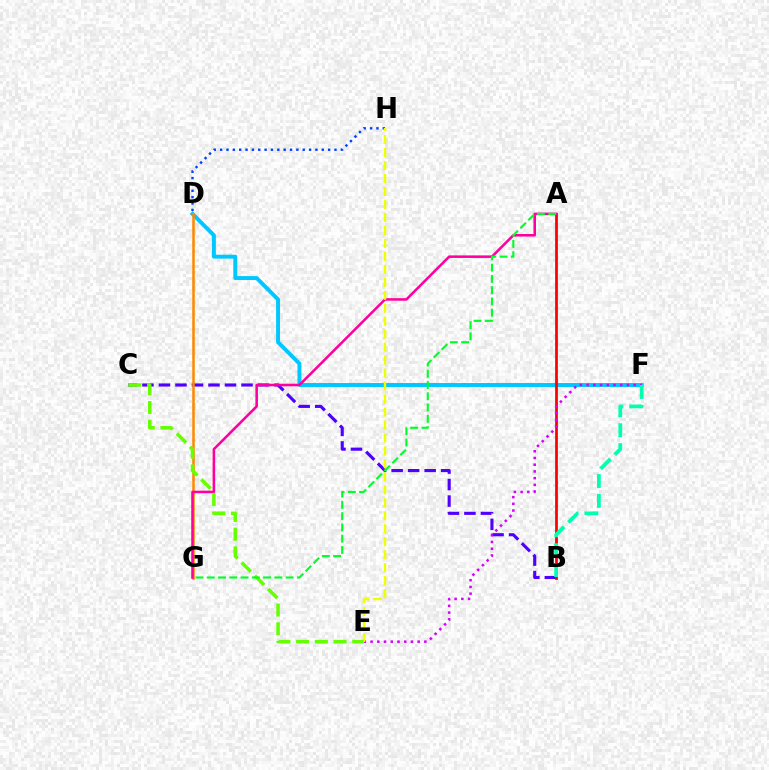{('B', 'C'): [{'color': '#4f00ff', 'line_style': 'dashed', 'thickness': 2.24}], ('D', 'F'): [{'color': '#00c7ff', 'line_style': 'solid', 'thickness': 2.83}], ('A', 'B'): [{'color': '#ff0000', 'line_style': 'solid', 'thickness': 1.97}], ('E', 'F'): [{'color': '#d600ff', 'line_style': 'dotted', 'thickness': 1.83}], ('D', 'G'): [{'color': '#ff8800', 'line_style': 'solid', 'thickness': 1.81}], ('D', 'H'): [{'color': '#003fff', 'line_style': 'dotted', 'thickness': 1.73}], ('B', 'F'): [{'color': '#00ffaf', 'line_style': 'dashed', 'thickness': 2.7}], ('A', 'G'): [{'color': '#ff00a0', 'line_style': 'solid', 'thickness': 1.84}, {'color': '#00ff27', 'line_style': 'dashed', 'thickness': 1.53}], ('E', 'H'): [{'color': '#eeff00', 'line_style': 'dashed', 'thickness': 1.76}], ('C', 'E'): [{'color': '#66ff00', 'line_style': 'dashed', 'thickness': 2.54}]}